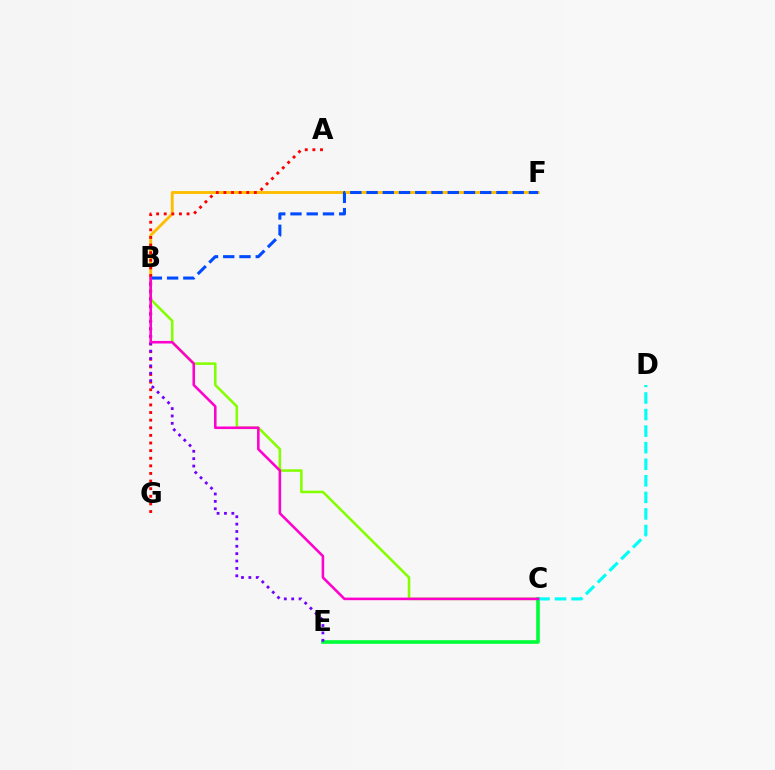{('B', 'C'): [{'color': '#84ff00', 'line_style': 'solid', 'thickness': 1.84}, {'color': '#ff00cf', 'line_style': 'solid', 'thickness': 1.85}], ('C', 'E'): [{'color': '#00ff39', 'line_style': 'solid', 'thickness': 2.61}], ('B', 'F'): [{'color': '#ffbd00', 'line_style': 'solid', 'thickness': 2.07}, {'color': '#004bff', 'line_style': 'dashed', 'thickness': 2.21}], ('A', 'G'): [{'color': '#ff0000', 'line_style': 'dotted', 'thickness': 2.07}], ('B', 'E'): [{'color': '#7200ff', 'line_style': 'dotted', 'thickness': 2.01}], ('C', 'D'): [{'color': '#00fff6', 'line_style': 'dashed', 'thickness': 2.25}]}